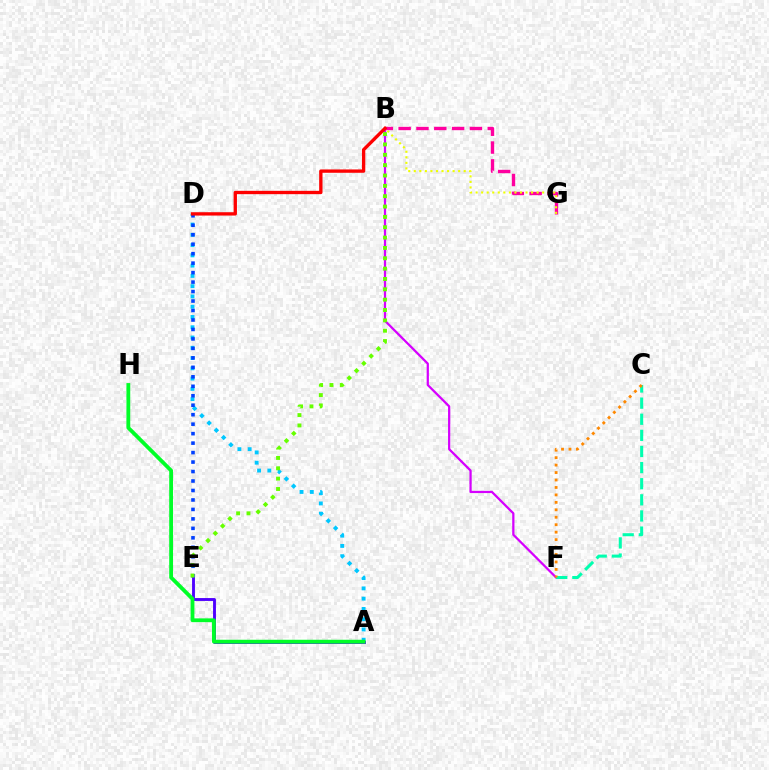{('B', 'F'): [{'color': '#d600ff', 'line_style': 'solid', 'thickness': 1.62}], ('A', 'D'): [{'color': '#00c7ff', 'line_style': 'dotted', 'thickness': 2.79}], ('C', 'F'): [{'color': '#00ffaf', 'line_style': 'dashed', 'thickness': 2.19}, {'color': '#ff8800', 'line_style': 'dotted', 'thickness': 2.02}], ('B', 'G'): [{'color': '#ff00a0', 'line_style': 'dashed', 'thickness': 2.42}, {'color': '#eeff00', 'line_style': 'dotted', 'thickness': 1.51}], ('A', 'E'): [{'color': '#4f00ff', 'line_style': 'solid', 'thickness': 2.07}], ('D', 'E'): [{'color': '#003fff', 'line_style': 'dotted', 'thickness': 2.57}], ('B', 'D'): [{'color': '#ff0000', 'line_style': 'solid', 'thickness': 2.4}], ('B', 'E'): [{'color': '#66ff00', 'line_style': 'dotted', 'thickness': 2.81}], ('A', 'H'): [{'color': '#00ff27', 'line_style': 'solid', 'thickness': 2.74}]}